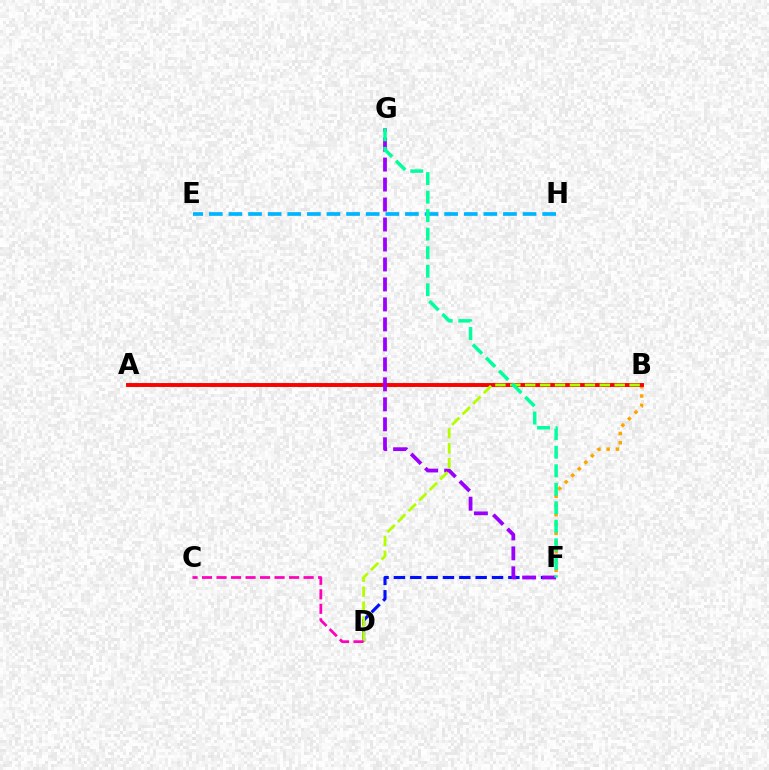{('B', 'F'): [{'color': '#ffa500', 'line_style': 'dotted', 'thickness': 2.52}], ('A', 'B'): [{'color': '#08ff00', 'line_style': 'dashed', 'thickness': 2.08}, {'color': '#ff0000', 'line_style': 'solid', 'thickness': 2.81}], ('D', 'F'): [{'color': '#0010ff', 'line_style': 'dashed', 'thickness': 2.22}], ('F', 'G'): [{'color': '#9b00ff', 'line_style': 'dashed', 'thickness': 2.71}, {'color': '#00ff9d', 'line_style': 'dashed', 'thickness': 2.52}], ('E', 'H'): [{'color': '#00b5ff', 'line_style': 'dashed', 'thickness': 2.66}], ('B', 'D'): [{'color': '#b3ff00', 'line_style': 'dashed', 'thickness': 2.03}], ('C', 'D'): [{'color': '#ff00bd', 'line_style': 'dashed', 'thickness': 1.97}]}